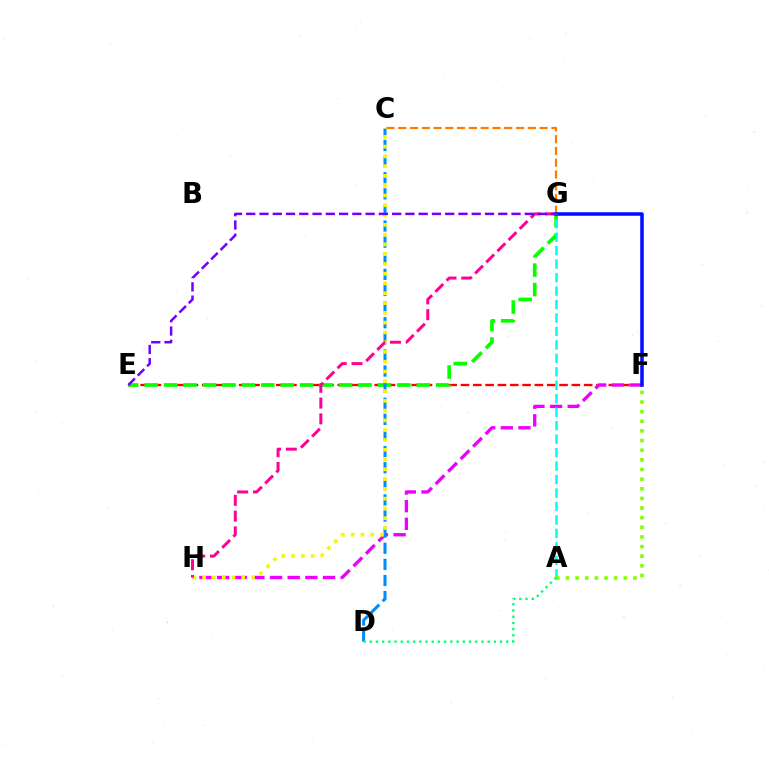{('E', 'F'): [{'color': '#ff0000', 'line_style': 'dashed', 'thickness': 1.67}], ('E', 'G'): [{'color': '#08ff00', 'line_style': 'dashed', 'thickness': 2.64}, {'color': '#7200ff', 'line_style': 'dashed', 'thickness': 1.8}], ('F', 'H'): [{'color': '#ee00ff', 'line_style': 'dashed', 'thickness': 2.4}], ('C', 'G'): [{'color': '#ff7c00', 'line_style': 'dashed', 'thickness': 1.6}], ('F', 'G'): [{'color': '#0010ff', 'line_style': 'solid', 'thickness': 2.55}], ('C', 'D'): [{'color': '#008cff', 'line_style': 'dashed', 'thickness': 2.19}], ('C', 'H'): [{'color': '#fcf500', 'line_style': 'dotted', 'thickness': 2.66}], ('G', 'H'): [{'color': '#ff0094', 'line_style': 'dashed', 'thickness': 2.14}], ('A', 'G'): [{'color': '#00fff6', 'line_style': 'dashed', 'thickness': 1.83}], ('A', 'F'): [{'color': '#84ff00', 'line_style': 'dotted', 'thickness': 2.62}], ('A', 'D'): [{'color': '#00ff74', 'line_style': 'dotted', 'thickness': 1.69}]}